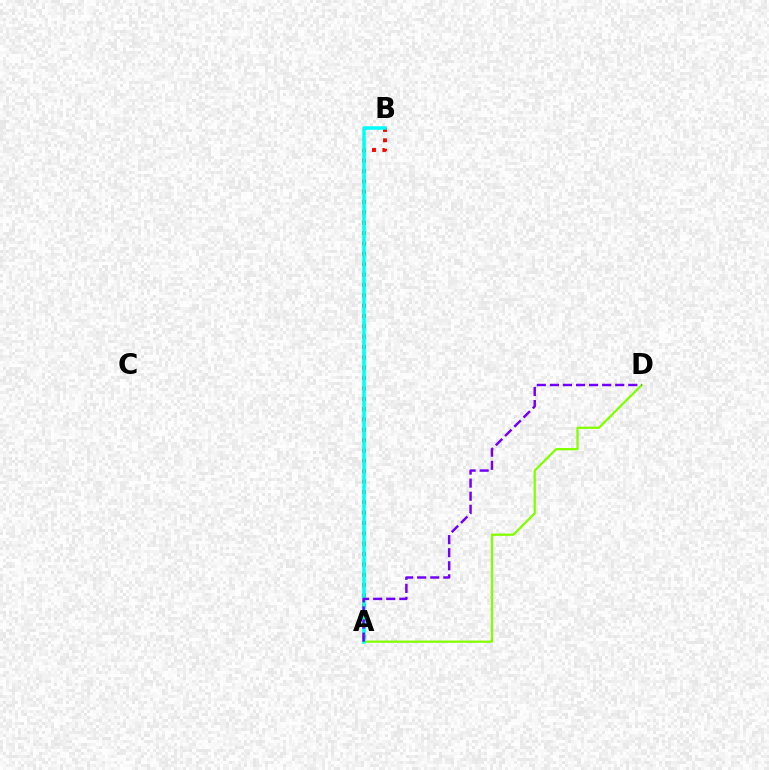{('A', 'B'): [{'color': '#ff0000', 'line_style': 'dotted', 'thickness': 2.81}, {'color': '#00fff6', 'line_style': 'solid', 'thickness': 2.55}], ('A', 'D'): [{'color': '#84ff00', 'line_style': 'solid', 'thickness': 1.64}, {'color': '#7200ff', 'line_style': 'dashed', 'thickness': 1.78}]}